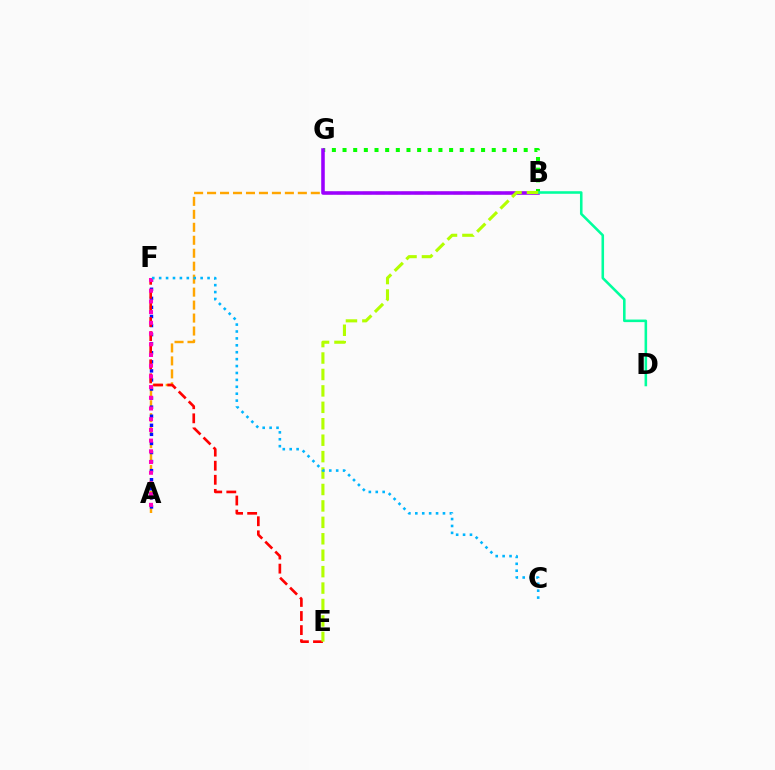{('A', 'B'): [{'color': '#ffa500', 'line_style': 'dashed', 'thickness': 1.76}], ('A', 'F'): [{'color': '#0010ff', 'line_style': 'dotted', 'thickness': 2.46}, {'color': '#ff00bd', 'line_style': 'dotted', 'thickness': 2.91}], ('E', 'F'): [{'color': '#ff0000', 'line_style': 'dashed', 'thickness': 1.91}], ('B', 'G'): [{'color': '#08ff00', 'line_style': 'dotted', 'thickness': 2.9}, {'color': '#9b00ff', 'line_style': 'solid', 'thickness': 2.56}], ('B', 'D'): [{'color': '#00ff9d', 'line_style': 'solid', 'thickness': 1.85}], ('B', 'E'): [{'color': '#b3ff00', 'line_style': 'dashed', 'thickness': 2.23}], ('C', 'F'): [{'color': '#00b5ff', 'line_style': 'dotted', 'thickness': 1.88}]}